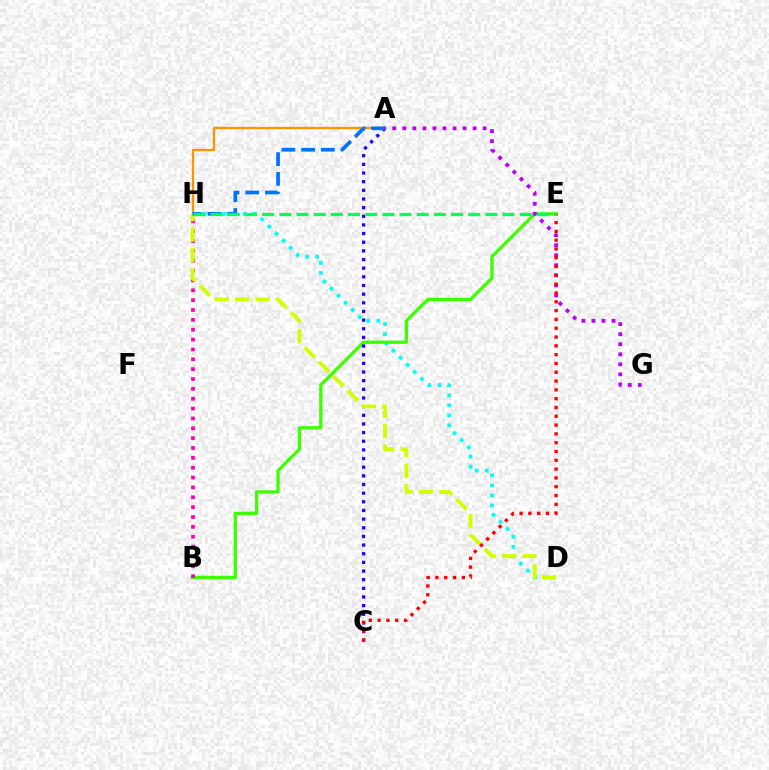{('A', 'H'): [{'color': '#ff9400', 'line_style': 'solid', 'thickness': 1.68}, {'color': '#0074ff', 'line_style': 'dashed', 'thickness': 2.68}], ('D', 'H'): [{'color': '#00fff6', 'line_style': 'dotted', 'thickness': 2.72}, {'color': '#d1ff00', 'line_style': 'dashed', 'thickness': 2.77}], ('B', 'E'): [{'color': '#3dff00', 'line_style': 'solid', 'thickness': 2.36}], ('A', 'C'): [{'color': '#2500ff', 'line_style': 'dotted', 'thickness': 2.35}], ('B', 'H'): [{'color': '#ff00ac', 'line_style': 'dotted', 'thickness': 2.68}], ('A', 'G'): [{'color': '#b900ff', 'line_style': 'dotted', 'thickness': 2.73}], ('C', 'E'): [{'color': '#ff0000', 'line_style': 'dotted', 'thickness': 2.39}], ('E', 'H'): [{'color': '#00ff5c', 'line_style': 'dashed', 'thickness': 2.33}]}